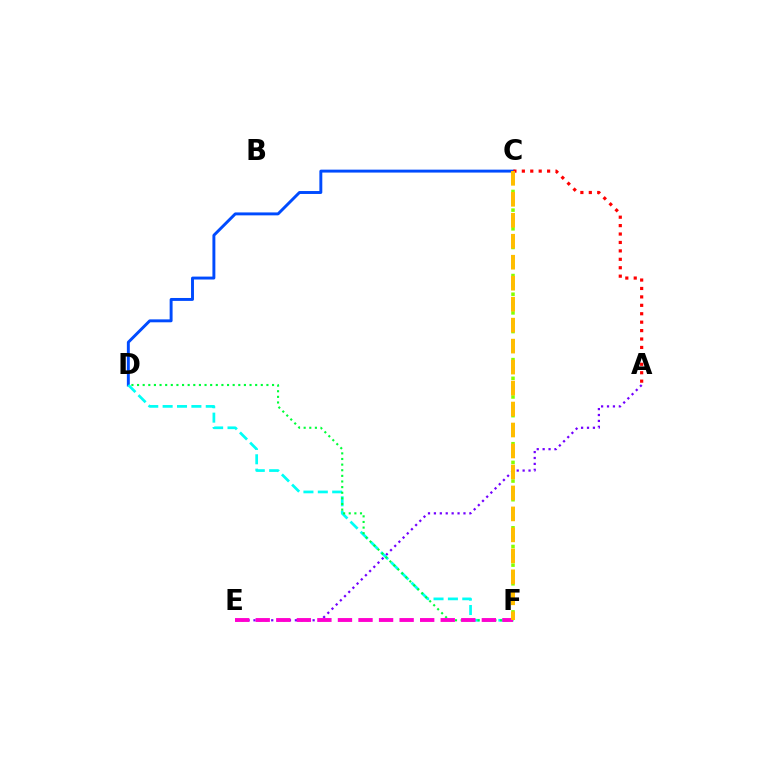{('A', 'E'): [{'color': '#7200ff', 'line_style': 'dotted', 'thickness': 1.61}], ('C', 'D'): [{'color': '#004bff', 'line_style': 'solid', 'thickness': 2.11}], ('D', 'F'): [{'color': '#00fff6', 'line_style': 'dashed', 'thickness': 1.95}, {'color': '#00ff39', 'line_style': 'dotted', 'thickness': 1.53}], ('A', 'C'): [{'color': '#ff0000', 'line_style': 'dotted', 'thickness': 2.29}], ('C', 'F'): [{'color': '#84ff00', 'line_style': 'dotted', 'thickness': 2.54}, {'color': '#ffbd00', 'line_style': 'dashed', 'thickness': 2.85}], ('E', 'F'): [{'color': '#ff00cf', 'line_style': 'dashed', 'thickness': 2.79}]}